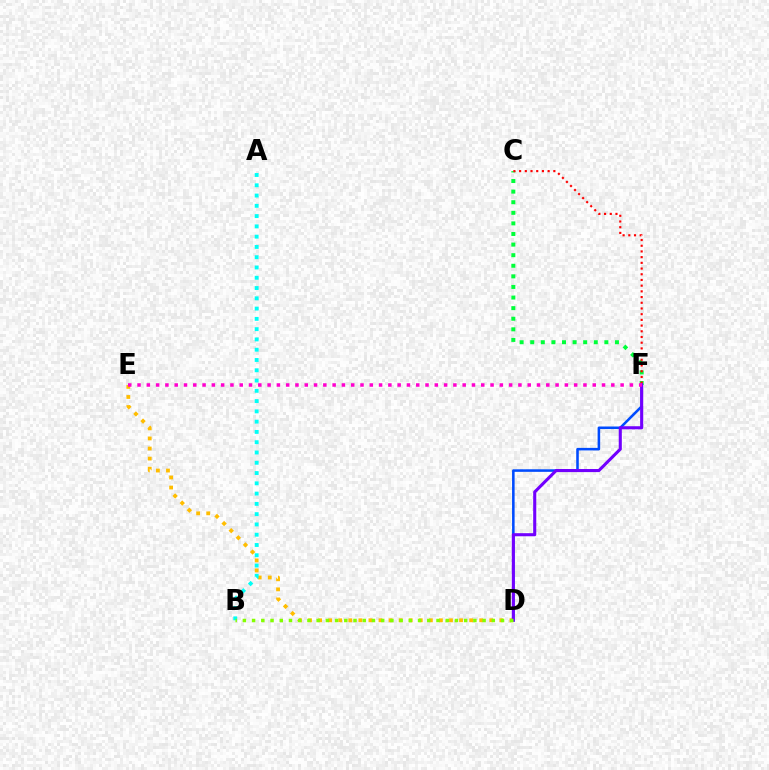{('C', 'F'): [{'color': '#00ff39', 'line_style': 'dotted', 'thickness': 2.88}, {'color': '#ff0000', 'line_style': 'dotted', 'thickness': 1.55}], ('D', 'E'): [{'color': '#ffbd00', 'line_style': 'dotted', 'thickness': 2.74}], ('D', 'F'): [{'color': '#004bff', 'line_style': 'solid', 'thickness': 1.84}, {'color': '#7200ff', 'line_style': 'solid', 'thickness': 2.22}], ('A', 'B'): [{'color': '#00fff6', 'line_style': 'dotted', 'thickness': 2.79}], ('E', 'F'): [{'color': '#ff00cf', 'line_style': 'dotted', 'thickness': 2.52}], ('B', 'D'): [{'color': '#84ff00', 'line_style': 'dotted', 'thickness': 2.51}]}